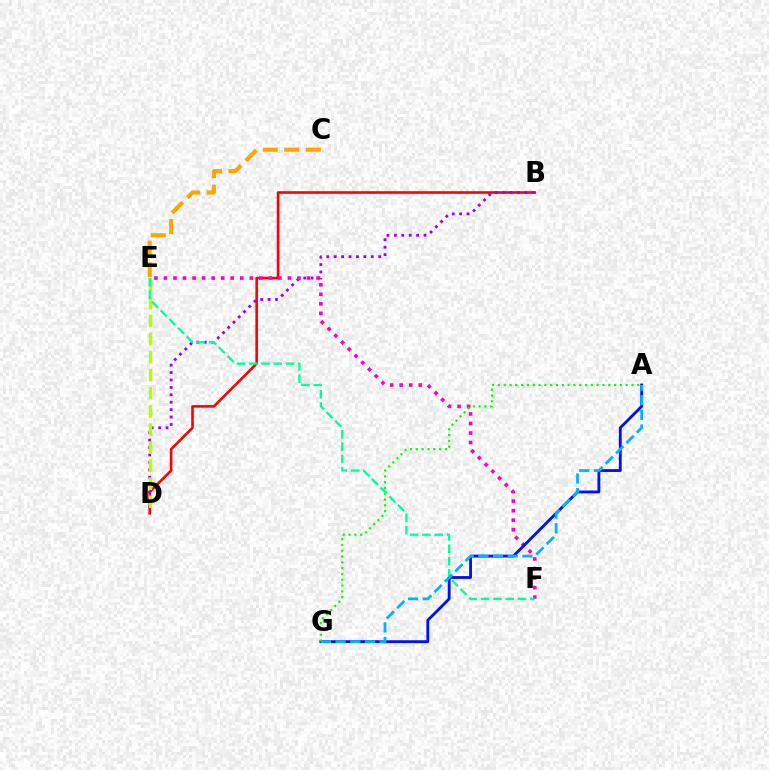{('B', 'D'): [{'color': '#ff0000', 'line_style': 'solid', 'thickness': 1.87}, {'color': '#9b00ff', 'line_style': 'dotted', 'thickness': 2.01}], ('C', 'E'): [{'color': '#ffa500', 'line_style': 'dashed', 'thickness': 2.93}], ('E', 'F'): [{'color': '#ff00bd', 'line_style': 'dotted', 'thickness': 2.59}, {'color': '#00ff9d', 'line_style': 'dashed', 'thickness': 1.67}], ('D', 'E'): [{'color': '#b3ff00', 'line_style': 'dashed', 'thickness': 2.46}], ('A', 'G'): [{'color': '#0010ff', 'line_style': 'solid', 'thickness': 2.04}, {'color': '#08ff00', 'line_style': 'dotted', 'thickness': 1.58}, {'color': '#00b5ff', 'line_style': 'dashed', 'thickness': 1.99}]}